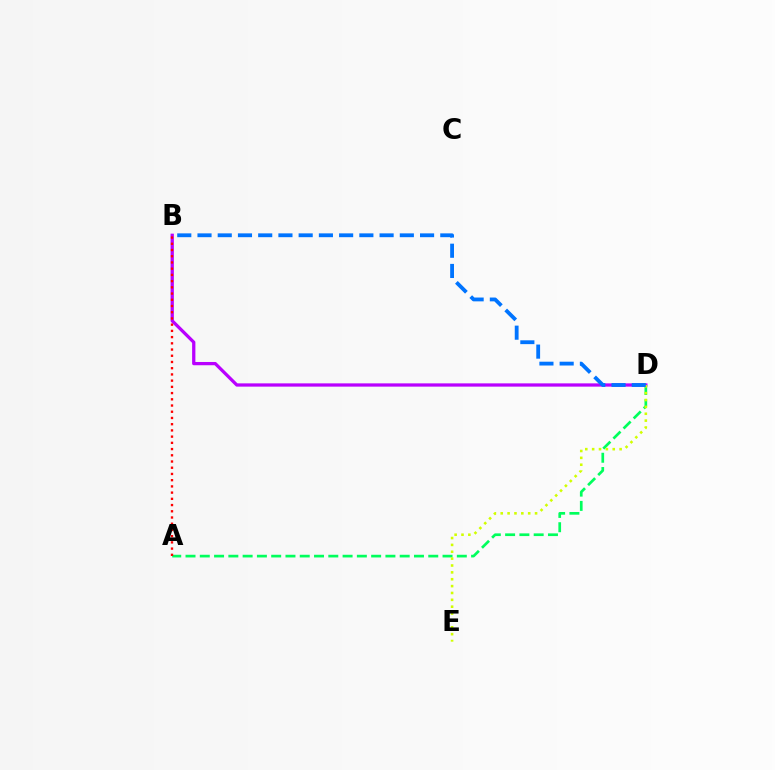{('A', 'D'): [{'color': '#00ff5c', 'line_style': 'dashed', 'thickness': 1.94}], ('B', 'D'): [{'color': '#b900ff', 'line_style': 'solid', 'thickness': 2.35}, {'color': '#0074ff', 'line_style': 'dashed', 'thickness': 2.75}], ('D', 'E'): [{'color': '#d1ff00', 'line_style': 'dotted', 'thickness': 1.87}], ('A', 'B'): [{'color': '#ff0000', 'line_style': 'dotted', 'thickness': 1.69}]}